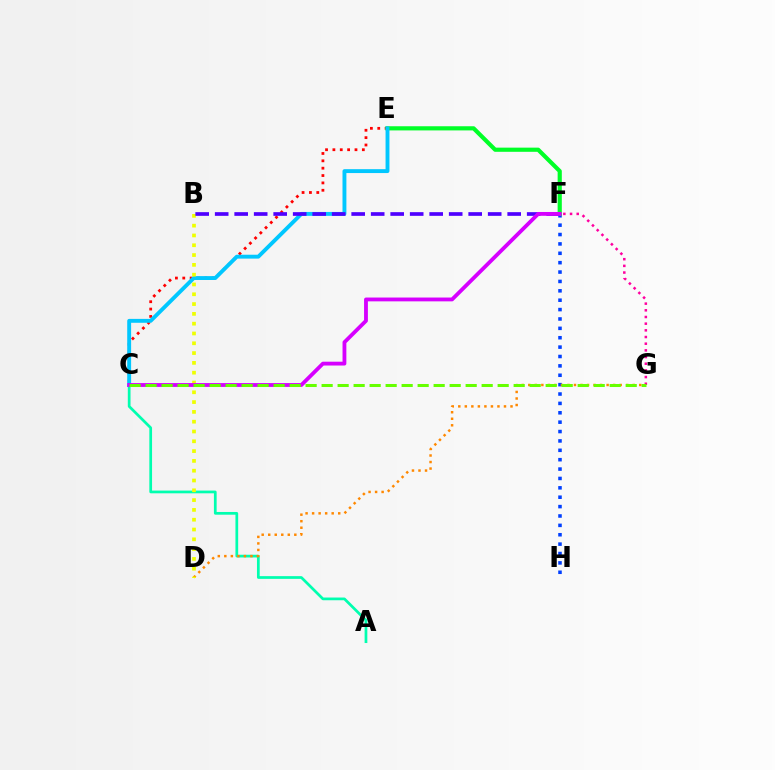{('F', 'H'): [{'color': '#003fff', 'line_style': 'dotted', 'thickness': 2.55}], ('A', 'C'): [{'color': '#00ffaf', 'line_style': 'solid', 'thickness': 1.96}], ('C', 'E'): [{'color': '#ff0000', 'line_style': 'dotted', 'thickness': 2.0}, {'color': '#00c7ff', 'line_style': 'solid', 'thickness': 2.8}], ('E', 'F'): [{'color': '#00ff27', 'line_style': 'solid', 'thickness': 3.0}], ('D', 'G'): [{'color': '#ff8800', 'line_style': 'dotted', 'thickness': 1.77}], ('B', 'D'): [{'color': '#eeff00', 'line_style': 'dotted', 'thickness': 2.66}], ('F', 'G'): [{'color': '#ff00a0', 'line_style': 'dotted', 'thickness': 1.81}], ('B', 'F'): [{'color': '#4f00ff', 'line_style': 'dashed', 'thickness': 2.65}], ('C', 'F'): [{'color': '#d600ff', 'line_style': 'solid', 'thickness': 2.75}], ('C', 'G'): [{'color': '#66ff00', 'line_style': 'dashed', 'thickness': 2.17}]}